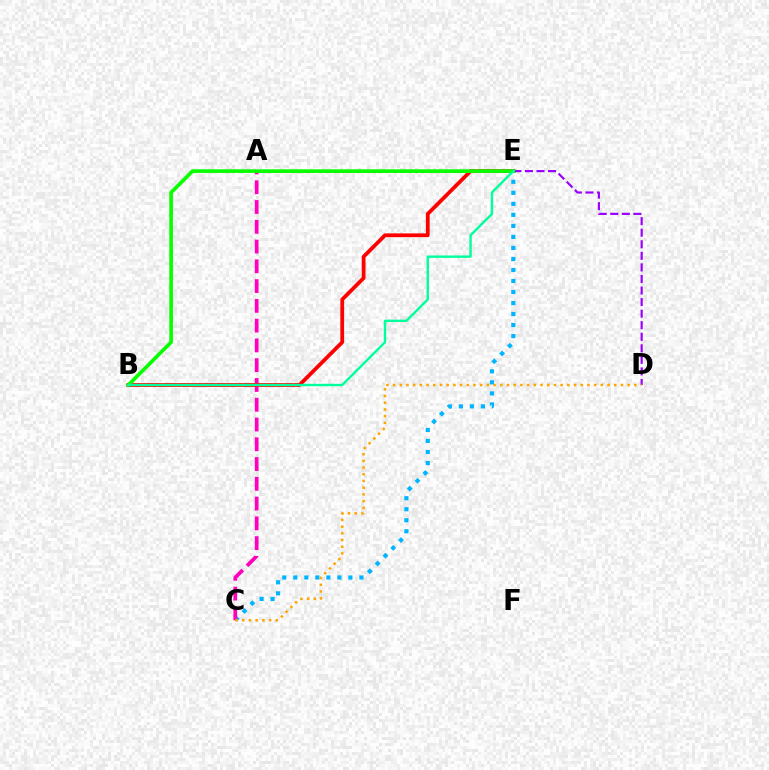{('A', 'E'): [{'color': '#b3ff00', 'line_style': 'solid', 'thickness': 1.94}, {'color': '#0010ff', 'line_style': 'dotted', 'thickness': 2.0}], ('C', 'E'): [{'color': '#00b5ff', 'line_style': 'dotted', 'thickness': 2.99}], ('A', 'C'): [{'color': '#ff00bd', 'line_style': 'dashed', 'thickness': 2.69}], ('D', 'E'): [{'color': '#9b00ff', 'line_style': 'dashed', 'thickness': 1.57}], ('C', 'D'): [{'color': '#ffa500', 'line_style': 'dotted', 'thickness': 1.82}], ('B', 'E'): [{'color': '#ff0000', 'line_style': 'solid', 'thickness': 2.71}, {'color': '#08ff00', 'line_style': 'solid', 'thickness': 2.64}, {'color': '#00ff9d', 'line_style': 'solid', 'thickness': 1.73}]}